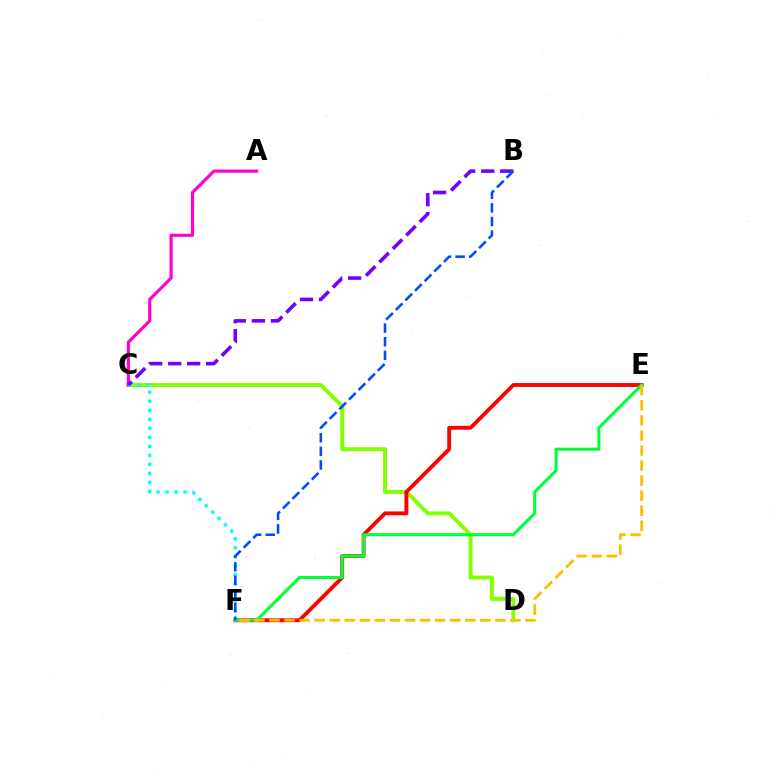{('C', 'D'): [{'color': '#84ff00', 'line_style': 'solid', 'thickness': 2.82}], ('E', 'F'): [{'color': '#ff0000', 'line_style': 'solid', 'thickness': 2.78}, {'color': '#00ff39', 'line_style': 'solid', 'thickness': 2.21}, {'color': '#ffbd00', 'line_style': 'dashed', 'thickness': 2.05}], ('A', 'C'): [{'color': '#ff00cf', 'line_style': 'solid', 'thickness': 2.26}], ('C', 'F'): [{'color': '#00fff6', 'line_style': 'dotted', 'thickness': 2.44}], ('B', 'C'): [{'color': '#7200ff', 'line_style': 'dashed', 'thickness': 2.58}], ('B', 'F'): [{'color': '#004bff', 'line_style': 'dashed', 'thickness': 1.85}]}